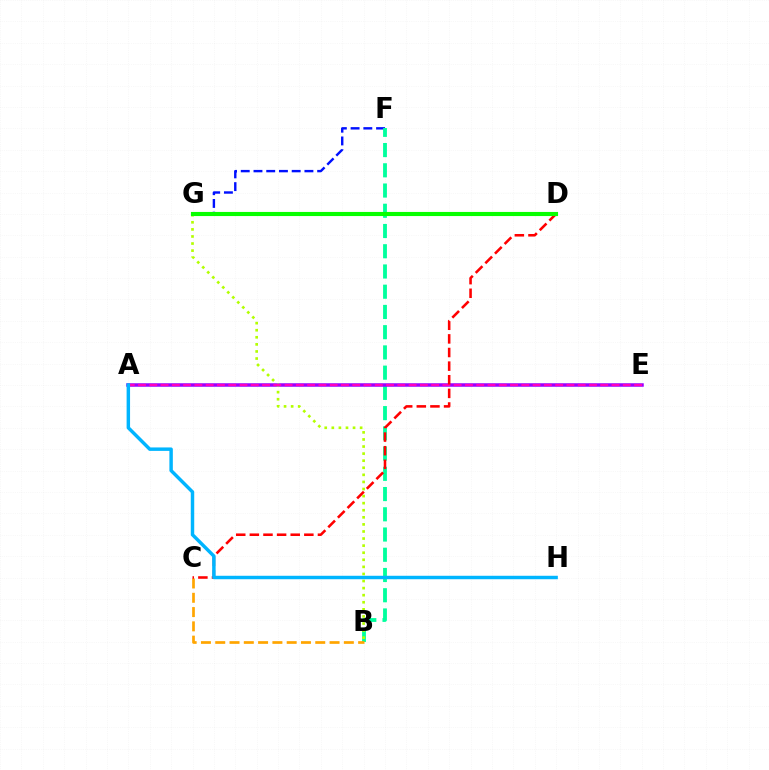{('F', 'G'): [{'color': '#0010ff', 'line_style': 'dashed', 'thickness': 1.73}], ('B', 'F'): [{'color': '#00ff9d', 'line_style': 'dashed', 'thickness': 2.75}], ('B', 'C'): [{'color': '#ffa500', 'line_style': 'dashed', 'thickness': 1.94}], ('A', 'E'): [{'color': '#9b00ff', 'line_style': 'solid', 'thickness': 2.52}, {'color': '#ff00bd', 'line_style': 'dashed', 'thickness': 1.53}], ('B', 'G'): [{'color': '#b3ff00', 'line_style': 'dotted', 'thickness': 1.92}], ('C', 'D'): [{'color': '#ff0000', 'line_style': 'dashed', 'thickness': 1.85}], ('A', 'H'): [{'color': '#00b5ff', 'line_style': 'solid', 'thickness': 2.48}], ('D', 'G'): [{'color': '#08ff00', 'line_style': 'solid', 'thickness': 2.97}]}